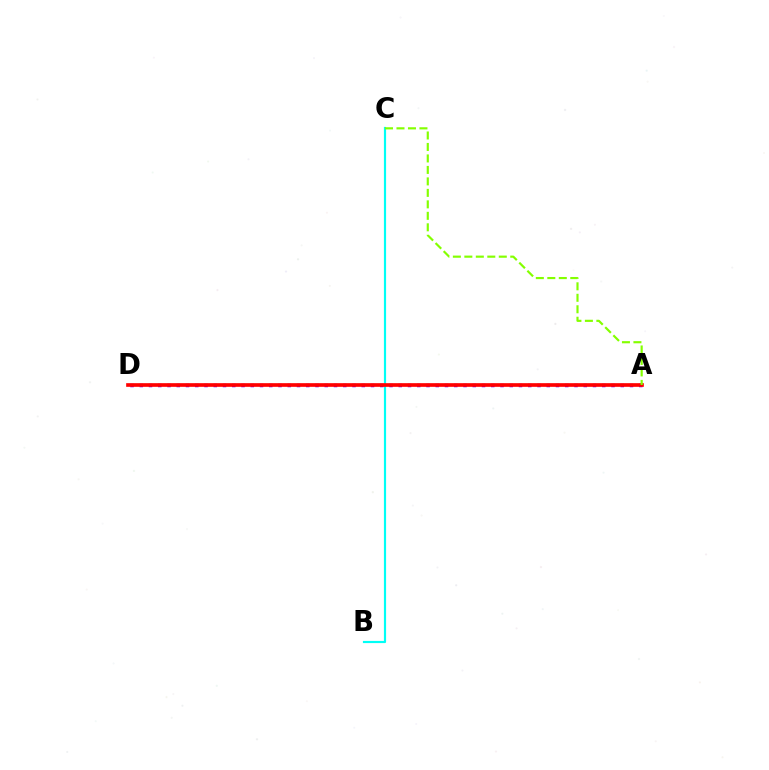{('A', 'D'): [{'color': '#7200ff', 'line_style': 'dotted', 'thickness': 2.51}, {'color': '#ff0000', 'line_style': 'solid', 'thickness': 2.64}], ('B', 'C'): [{'color': '#00fff6', 'line_style': 'solid', 'thickness': 1.57}], ('A', 'C'): [{'color': '#84ff00', 'line_style': 'dashed', 'thickness': 1.56}]}